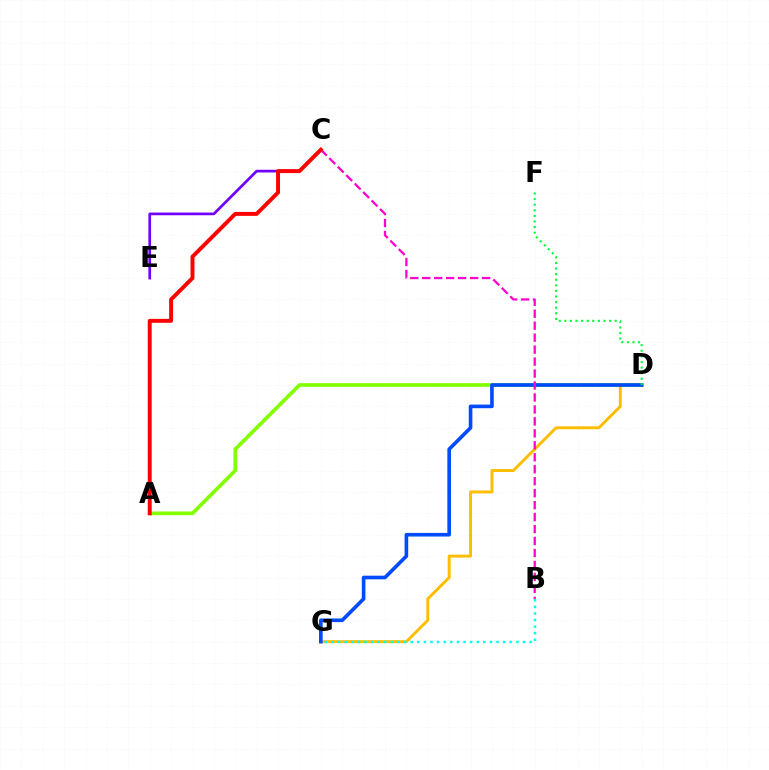{('D', 'G'): [{'color': '#ffbd00', 'line_style': 'solid', 'thickness': 2.12}, {'color': '#004bff', 'line_style': 'solid', 'thickness': 2.61}], ('A', 'D'): [{'color': '#84ff00', 'line_style': 'solid', 'thickness': 2.67}], ('B', 'G'): [{'color': '#00fff6', 'line_style': 'dotted', 'thickness': 1.79}], ('D', 'F'): [{'color': '#00ff39', 'line_style': 'dotted', 'thickness': 1.52}], ('C', 'E'): [{'color': '#7200ff', 'line_style': 'solid', 'thickness': 1.95}], ('B', 'C'): [{'color': '#ff00cf', 'line_style': 'dashed', 'thickness': 1.63}], ('A', 'C'): [{'color': '#ff0000', 'line_style': 'solid', 'thickness': 2.83}]}